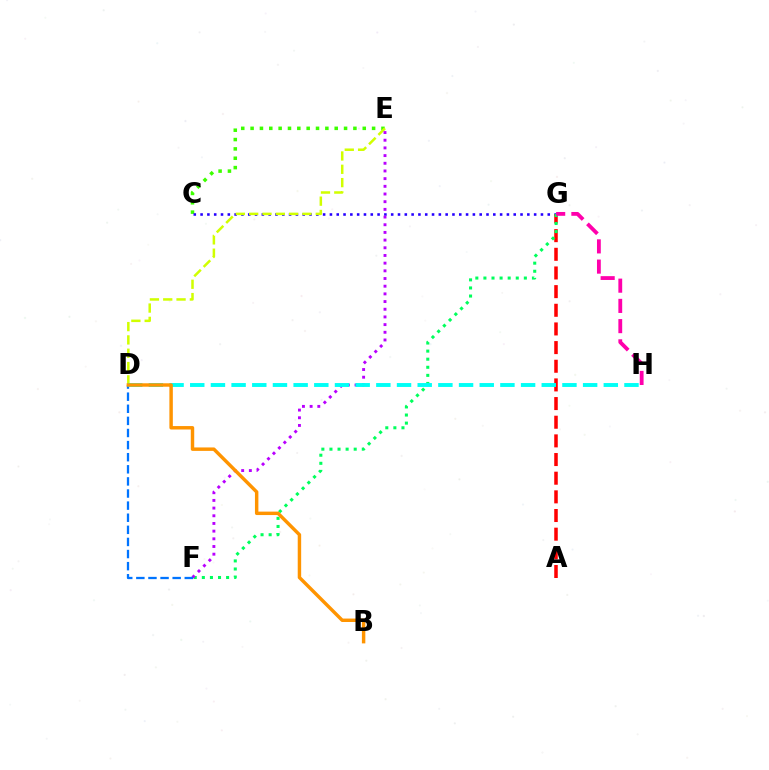{('C', 'E'): [{'color': '#3dff00', 'line_style': 'dotted', 'thickness': 2.54}], ('C', 'G'): [{'color': '#2500ff', 'line_style': 'dotted', 'thickness': 1.85}], ('A', 'G'): [{'color': '#ff0000', 'line_style': 'dashed', 'thickness': 2.53}], ('D', 'E'): [{'color': '#d1ff00', 'line_style': 'dashed', 'thickness': 1.81}], ('F', 'G'): [{'color': '#00ff5c', 'line_style': 'dotted', 'thickness': 2.2}], ('E', 'F'): [{'color': '#b900ff', 'line_style': 'dotted', 'thickness': 2.09}], ('D', 'F'): [{'color': '#0074ff', 'line_style': 'dashed', 'thickness': 1.64}], ('G', 'H'): [{'color': '#ff00ac', 'line_style': 'dashed', 'thickness': 2.75}], ('D', 'H'): [{'color': '#00fff6', 'line_style': 'dashed', 'thickness': 2.81}], ('B', 'D'): [{'color': '#ff9400', 'line_style': 'solid', 'thickness': 2.48}]}